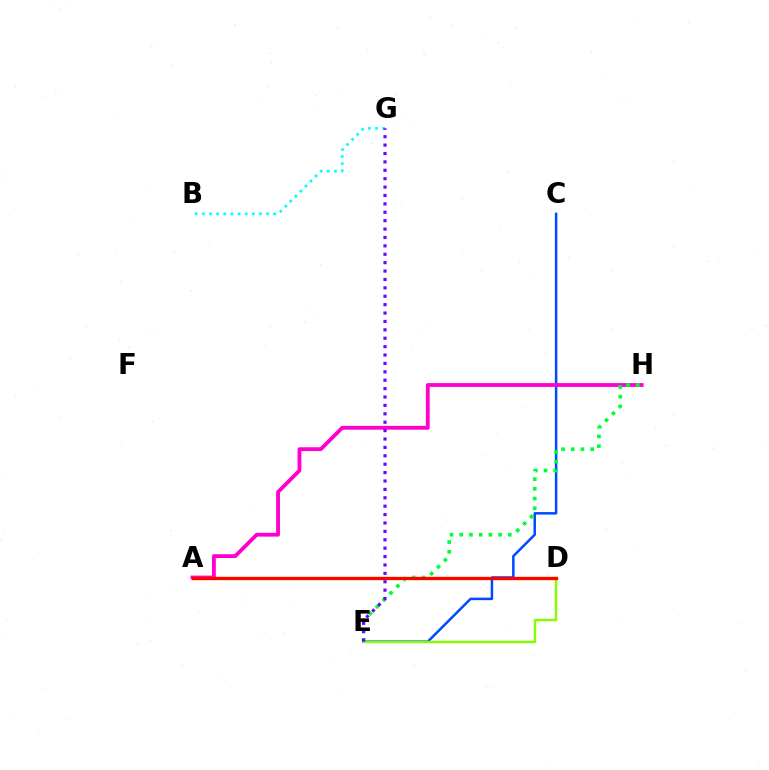{('A', 'D'): [{'color': '#ffbd00', 'line_style': 'solid', 'thickness': 2.46}, {'color': '#ff0000', 'line_style': 'solid', 'thickness': 2.28}], ('B', 'G'): [{'color': '#00fff6', 'line_style': 'dotted', 'thickness': 1.94}], ('C', 'E'): [{'color': '#004bff', 'line_style': 'solid', 'thickness': 1.81}], ('A', 'H'): [{'color': '#ff00cf', 'line_style': 'solid', 'thickness': 2.75}], ('D', 'E'): [{'color': '#84ff00', 'line_style': 'solid', 'thickness': 1.79}], ('E', 'H'): [{'color': '#00ff39', 'line_style': 'dotted', 'thickness': 2.64}], ('E', 'G'): [{'color': '#7200ff', 'line_style': 'dotted', 'thickness': 2.28}]}